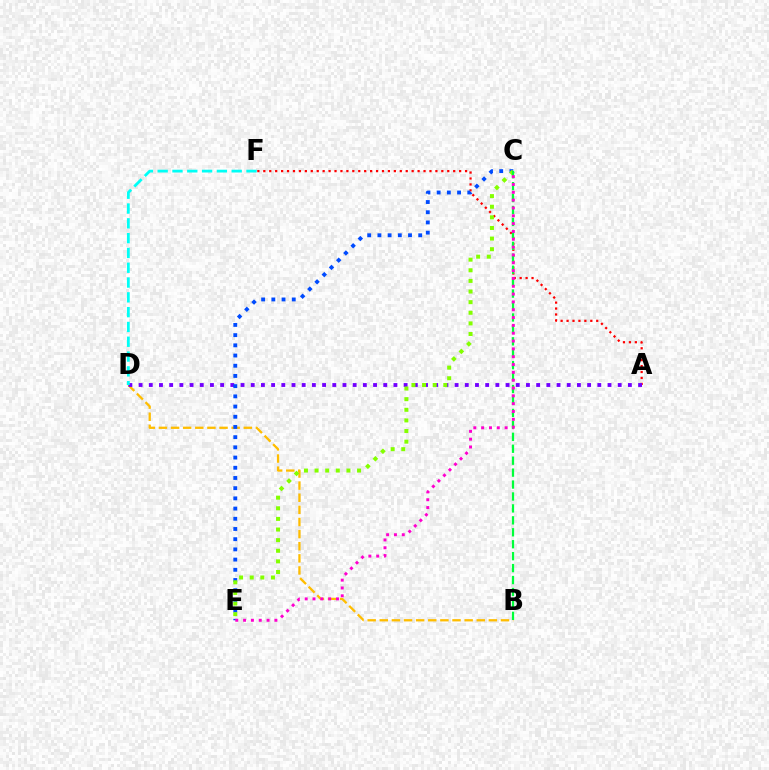{('A', 'F'): [{'color': '#ff0000', 'line_style': 'dotted', 'thickness': 1.61}], ('B', 'D'): [{'color': '#ffbd00', 'line_style': 'dashed', 'thickness': 1.65}], ('A', 'D'): [{'color': '#7200ff', 'line_style': 'dotted', 'thickness': 2.77}], ('C', 'E'): [{'color': '#004bff', 'line_style': 'dotted', 'thickness': 2.77}, {'color': '#84ff00', 'line_style': 'dotted', 'thickness': 2.89}, {'color': '#ff00cf', 'line_style': 'dotted', 'thickness': 2.13}], ('D', 'F'): [{'color': '#00fff6', 'line_style': 'dashed', 'thickness': 2.01}], ('B', 'C'): [{'color': '#00ff39', 'line_style': 'dashed', 'thickness': 1.62}]}